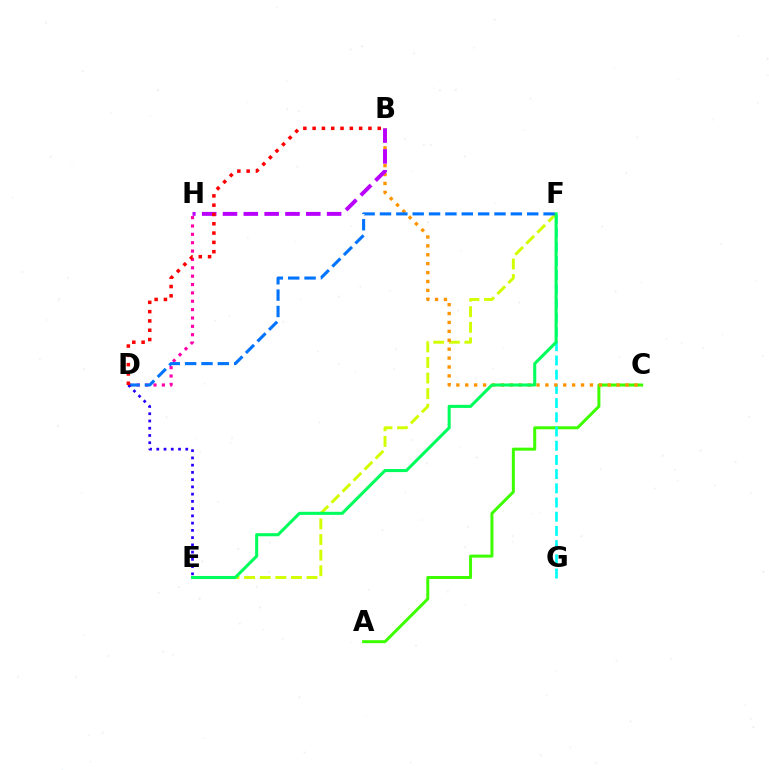{('A', 'C'): [{'color': '#3dff00', 'line_style': 'solid', 'thickness': 2.16}], ('E', 'F'): [{'color': '#d1ff00', 'line_style': 'dashed', 'thickness': 2.12}, {'color': '#00ff5c', 'line_style': 'solid', 'thickness': 2.21}], ('F', 'G'): [{'color': '#00fff6', 'line_style': 'dashed', 'thickness': 1.93}], ('B', 'C'): [{'color': '#ff9400', 'line_style': 'dotted', 'thickness': 2.42}], ('B', 'H'): [{'color': '#b900ff', 'line_style': 'dashed', 'thickness': 2.83}], ('D', 'H'): [{'color': '#ff00ac', 'line_style': 'dotted', 'thickness': 2.27}], ('D', 'F'): [{'color': '#0074ff', 'line_style': 'dashed', 'thickness': 2.22}], ('D', 'E'): [{'color': '#2500ff', 'line_style': 'dotted', 'thickness': 1.97}], ('B', 'D'): [{'color': '#ff0000', 'line_style': 'dotted', 'thickness': 2.53}]}